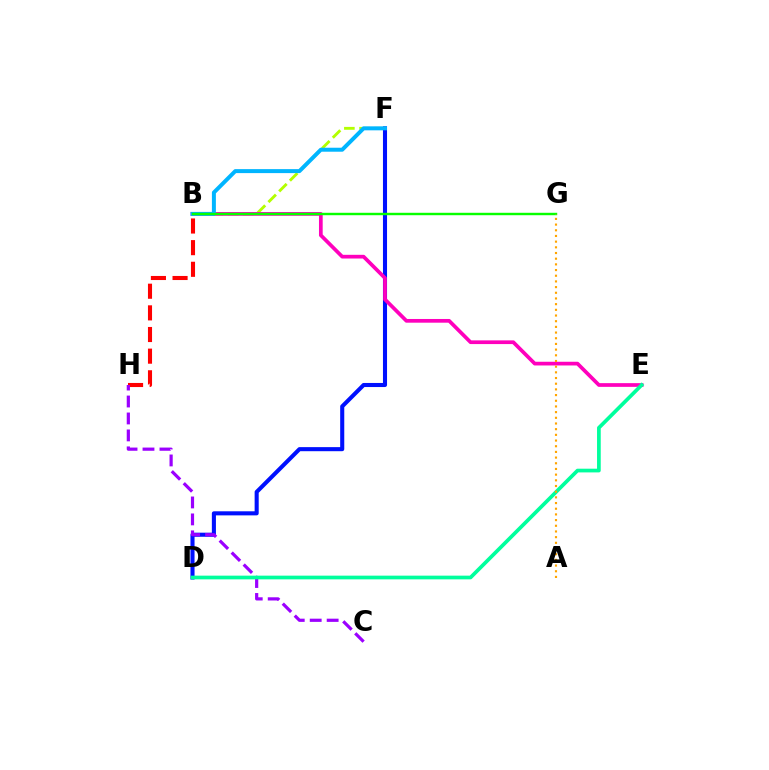{('D', 'F'): [{'color': '#0010ff', 'line_style': 'solid', 'thickness': 2.93}], ('B', 'F'): [{'color': '#b3ff00', 'line_style': 'dashed', 'thickness': 2.06}, {'color': '#00b5ff', 'line_style': 'solid', 'thickness': 2.87}], ('B', 'H'): [{'color': '#ff0000', 'line_style': 'dashed', 'thickness': 2.94}], ('B', 'E'): [{'color': '#ff00bd', 'line_style': 'solid', 'thickness': 2.67}], ('C', 'H'): [{'color': '#9b00ff', 'line_style': 'dashed', 'thickness': 2.3}], ('B', 'G'): [{'color': '#08ff00', 'line_style': 'solid', 'thickness': 1.74}], ('D', 'E'): [{'color': '#00ff9d', 'line_style': 'solid', 'thickness': 2.67}], ('A', 'G'): [{'color': '#ffa500', 'line_style': 'dotted', 'thickness': 1.54}]}